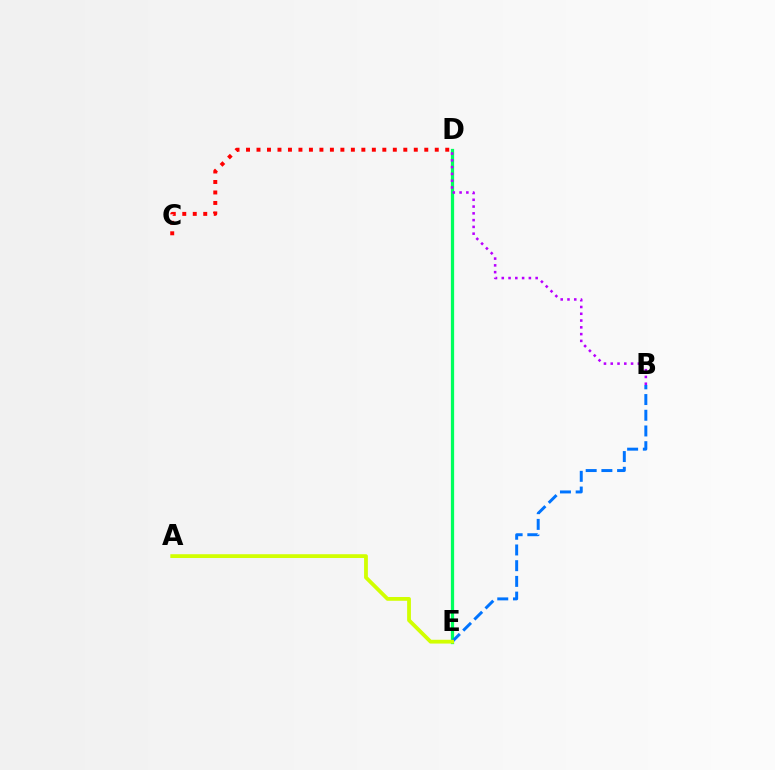{('C', 'D'): [{'color': '#ff0000', 'line_style': 'dotted', 'thickness': 2.85}], ('D', 'E'): [{'color': '#00ff5c', 'line_style': 'solid', 'thickness': 2.33}], ('B', 'E'): [{'color': '#0074ff', 'line_style': 'dashed', 'thickness': 2.13}], ('A', 'E'): [{'color': '#d1ff00', 'line_style': 'solid', 'thickness': 2.73}], ('B', 'D'): [{'color': '#b900ff', 'line_style': 'dotted', 'thickness': 1.84}]}